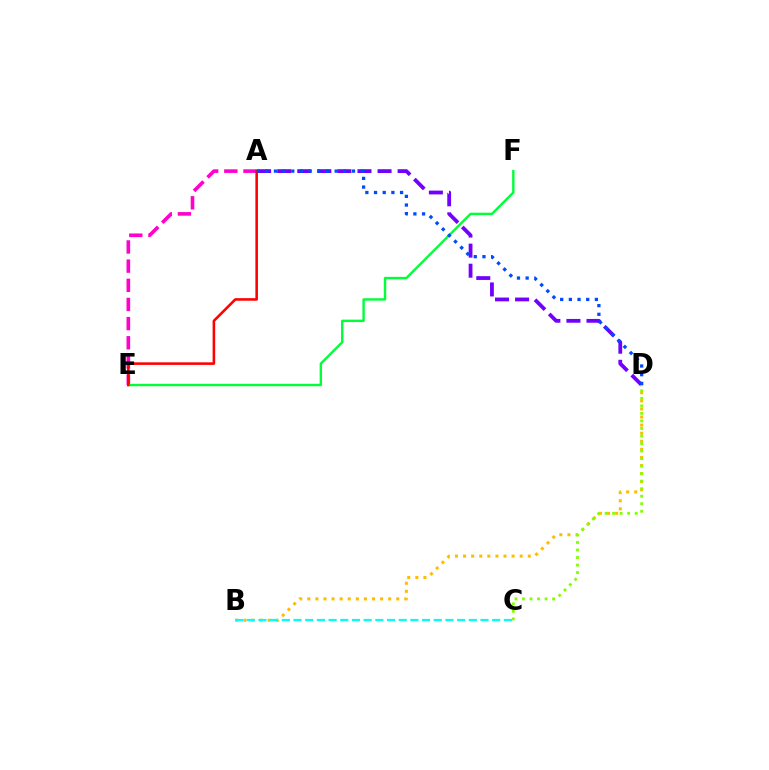{('A', 'E'): [{'color': '#ff00cf', 'line_style': 'dashed', 'thickness': 2.6}, {'color': '#ff0000', 'line_style': 'solid', 'thickness': 1.85}], ('A', 'D'): [{'color': '#7200ff', 'line_style': 'dashed', 'thickness': 2.73}, {'color': '#004bff', 'line_style': 'dotted', 'thickness': 2.36}], ('E', 'F'): [{'color': '#00ff39', 'line_style': 'solid', 'thickness': 1.73}], ('B', 'D'): [{'color': '#ffbd00', 'line_style': 'dotted', 'thickness': 2.2}], ('C', 'D'): [{'color': '#84ff00', 'line_style': 'dotted', 'thickness': 2.05}], ('B', 'C'): [{'color': '#00fff6', 'line_style': 'dashed', 'thickness': 1.59}]}